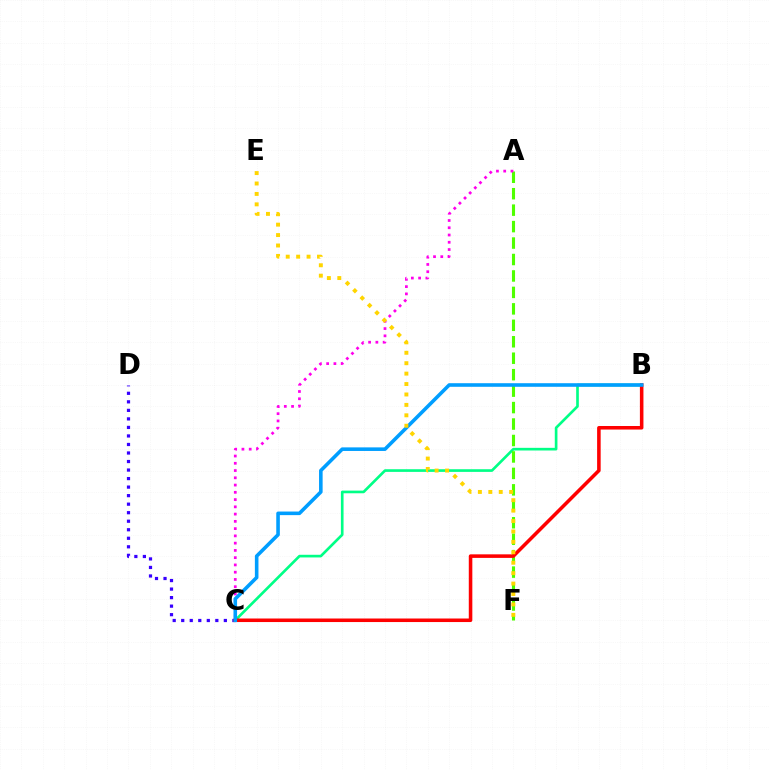{('B', 'C'): [{'color': '#00ff86', 'line_style': 'solid', 'thickness': 1.91}, {'color': '#ff0000', 'line_style': 'solid', 'thickness': 2.55}, {'color': '#009eff', 'line_style': 'solid', 'thickness': 2.58}], ('C', 'D'): [{'color': '#3700ff', 'line_style': 'dotted', 'thickness': 2.32}], ('A', 'F'): [{'color': '#4fff00', 'line_style': 'dashed', 'thickness': 2.24}], ('A', 'C'): [{'color': '#ff00ed', 'line_style': 'dotted', 'thickness': 1.97}], ('E', 'F'): [{'color': '#ffd500', 'line_style': 'dotted', 'thickness': 2.83}]}